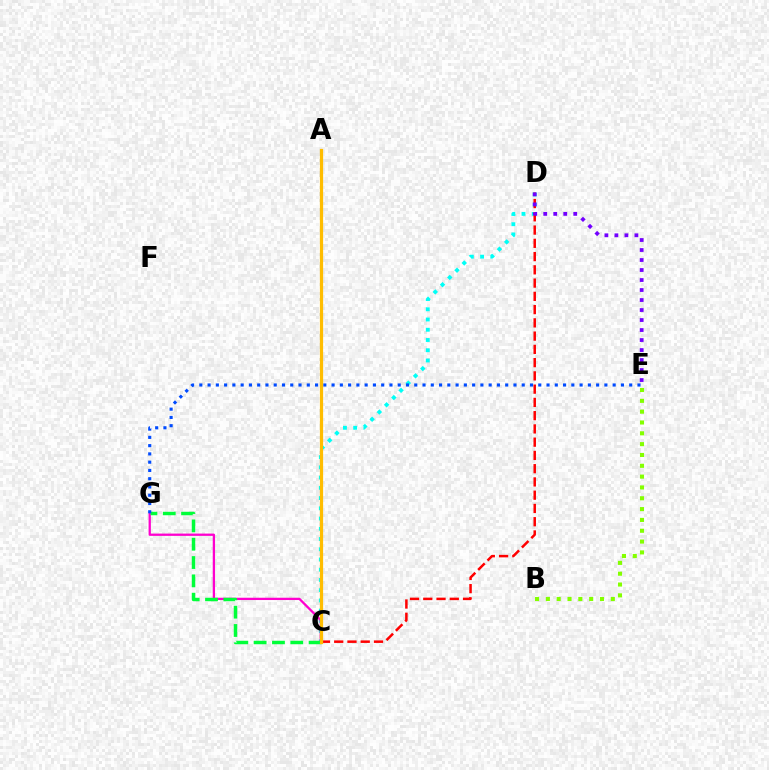{('C', 'D'): [{'color': '#00fff6', 'line_style': 'dotted', 'thickness': 2.78}, {'color': '#ff0000', 'line_style': 'dashed', 'thickness': 1.8}], ('C', 'G'): [{'color': '#ff00cf', 'line_style': 'solid', 'thickness': 1.65}, {'color': '#00ff39', 'line_style': 'dashed', 'thickness': 2.49}], ('E', 'G'): [{'color': '#004bff', 'line_style': 'dotted', 'thickness': 2.25}], ('D', 'E'): [{'color': '#7200ff', 'line_style': 'dotted', 'thickness': 2.72}], ('B', 'E'): [{'color': '#84ff00', 'line_style': 'dotted', 'thickness': 2.94}], ('A', 'C'): [{'color': '#ffbd00', 'line_style': 'solid', 'thickness': 2.33}]}